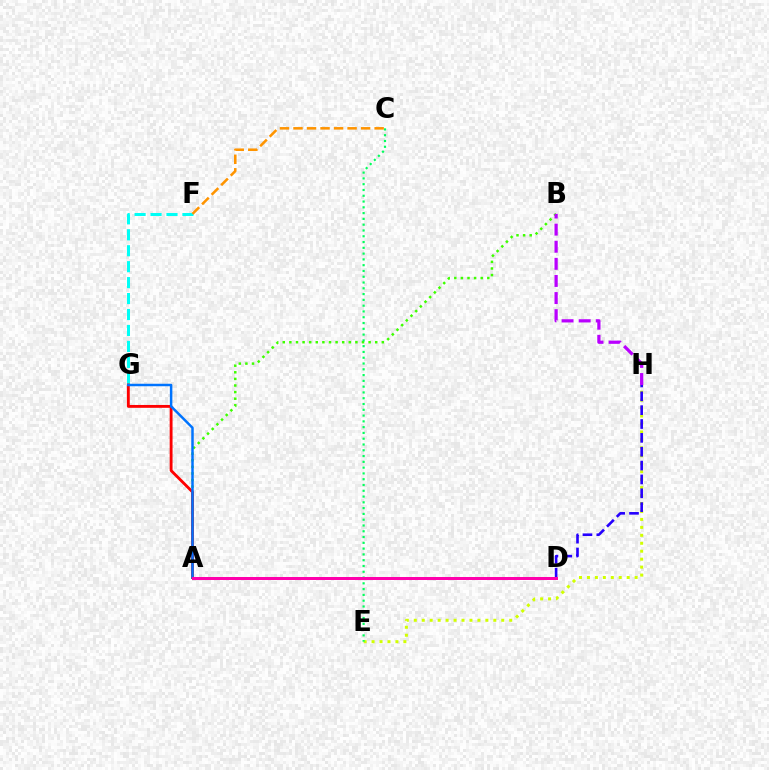{('E', 'H'): [{'color': '#d1ff00', 'line_style': 'dotted', 'thickness': 2.16}], ('A', 'B'): [{'color': '#3dff00', 'line_style': 'dotted', 'thickness': 1.79}], ('F', 'G'): [{'color': '#00fff6', 'line_style': 'dashed', 'thickness': 2.17}], ('A', 'G'): [{'color': '#ff0000', 'line_style': 'solid', 'thickness': 2.05}, {'color': '#0074ff', 'line_style': 'solid', 'thickness': 1.79}], ('C', 'E'): [{'color': '#00ff5c', 'line_style': 'dotted', 'thickness': 1.57}], ('D', 'H'): [{'color': '#2500ff', 'line_style': 'dashed', 'thickness': 1.88}], ('B', 'H'): [{'color': '#b900ff', 'line_style': 'dashed', 'thickness': 2.32}], ('C', 'F'): [{'color': '#ff9400', 'line_style': 'dashed', 'thickness': 1.84}], ('A', 'D'): [{'color': '#ff00ac', 'line_style': 'solid', 'thickness': 2.16}]}